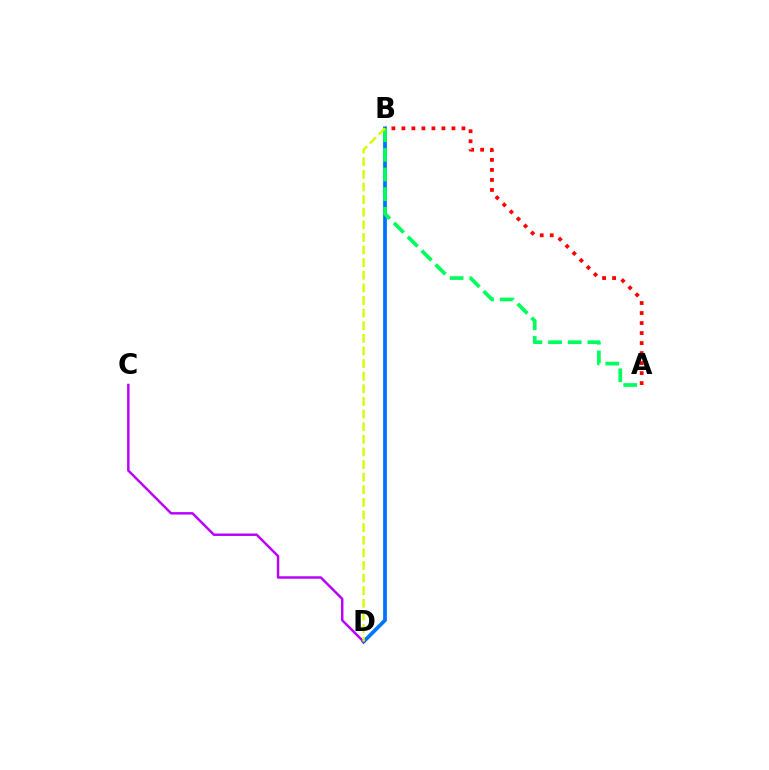{('B', 'D'): [{'color': '#0074ff', 'line_style': 'solid', 'thickness': 2.7}, {'color': '#d1ff00', 'line_style': 'dashed', 'thickness': 1.71}], ('A', 'B'): [{'color': '#ff0000', 'line_style': 'dotted', 'thickness': 2.72}, {'color': '#00ff5c', 'line_style': 'dashed', 'thickness': 2.67}], ('C', 'D'): [{'color': '#b900ff', 'line_style': 'solid', 'thickness': 1.77}]}